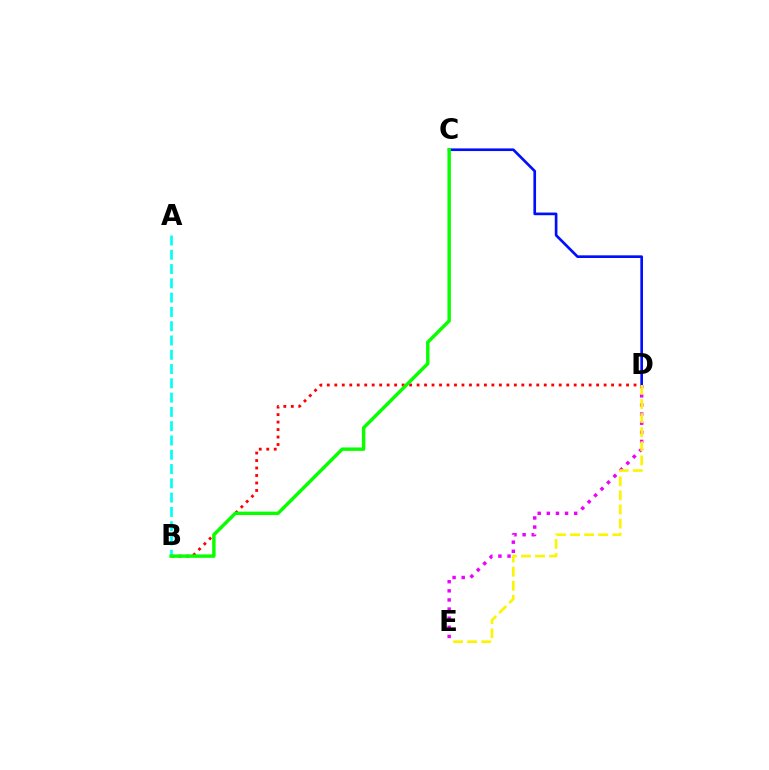{('D', 'E'): [{'color': '#ee00ff', 'line_style': 'dotted', 'thickness': 2.48}, {'color': '#fcf500', 'line_style': 'dashed', 'thickness': 1.91}], ('B', 'D'): [{'color': '#ff0000', 'line_style': 'dotted', 'thickness': 2.03}], ('A', 'B'): [{'color': '#00fff6', 'line_style': 'dashed', 'thickness': 1.94}], ('C', 'D'): [{'color': '#0010ff', 'line_style': 'solid', 'thickness': 1.92}], ('B', 'C'): [{'color': '#08ff00', 'line_style': 'solid', 'thickness': 2.47}]}